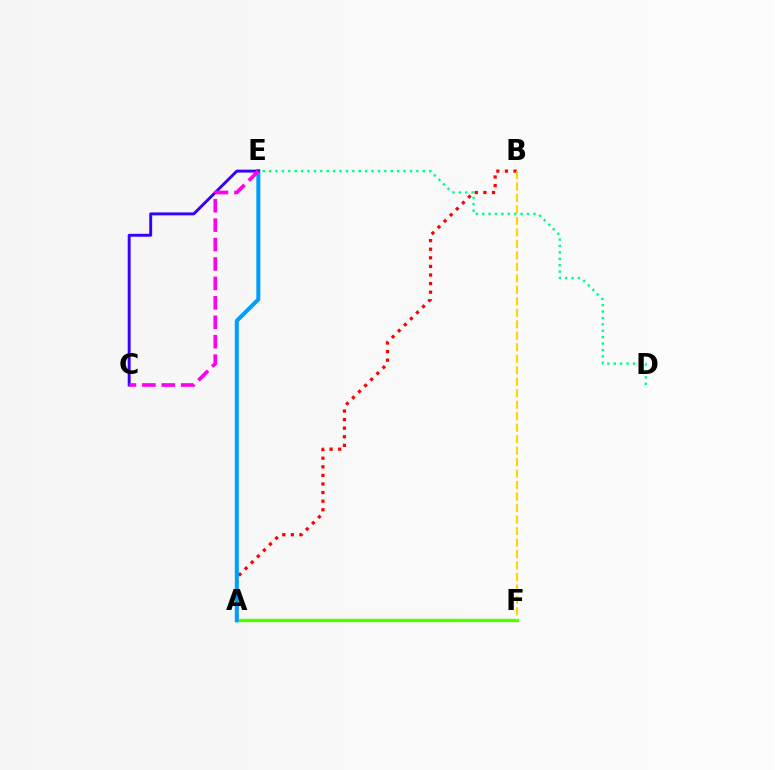{('A', 'F'): [{'color': '#4fff00', 'line_style': 'solid', 'thickness': 2.45}], ('D', 'E'): [{'color': '#00ff86', 'line_style': 'dotted', 'thickness': 1.74}], ('A', 'B'): [{'color': '#ff0000', 'line_style': 'dotted', 'thickness': 2.33}], ('A', 'E'): [{'color': '#009eff', 'line_style': 'solid', 'thickness': 2.9}], ('C', 'E'): [{'color': '#3700ff', 'line_style': 'solid', 'thickness': 2.11}, {'color': '#ff00ed', 'line_style': 'dashed', 'thickness': 2.64}], ('B', 'F'): [{'color': '#ffd500', 'line_style': 'dashed', 'thickness': 1.56}]}